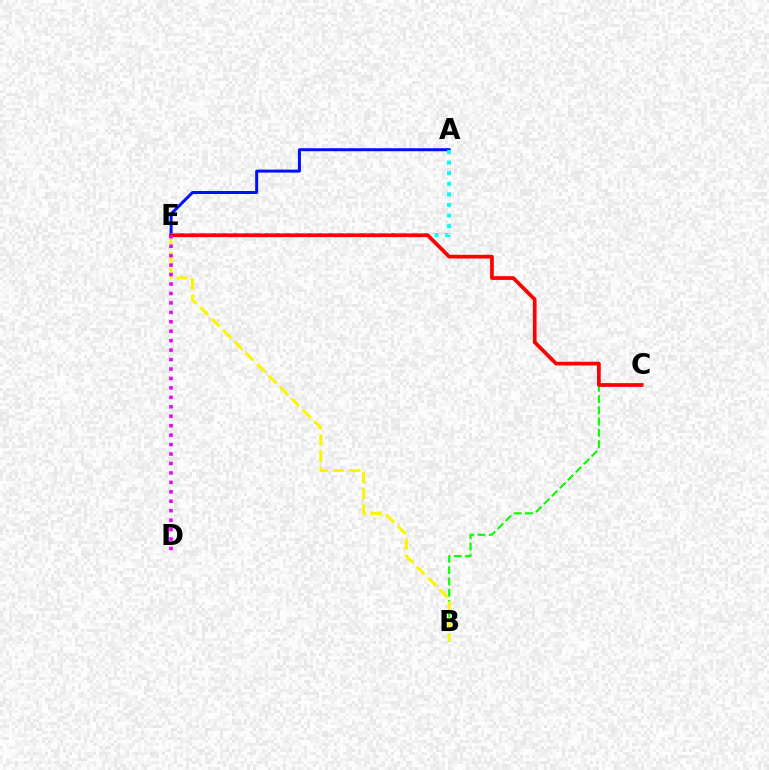{('B', 'C'): [{'color': '#08ff00', 'line_style': 'dashed', 'thickness': 1.53}], ('A', 'E'): [{'color': '#0010ff', 'line_style': 'solid', 'thickness': 2.15}, {'color': '#00fff6', 'line_style': 'dotted', 'thickness': 2.88}], ('B', 'E'): [{'color': '#fcf500', 'line_style': 'dashed', 'thickness': 2.19}], ('C', 'E'): [{'color': '#ff0000', 'line_style': 'solid', 'thickness': 2.68}], ('D', 'E'): [{'color': '#ee00ff', 'line_style': 'dotted', 'thickness': 2.57}]}